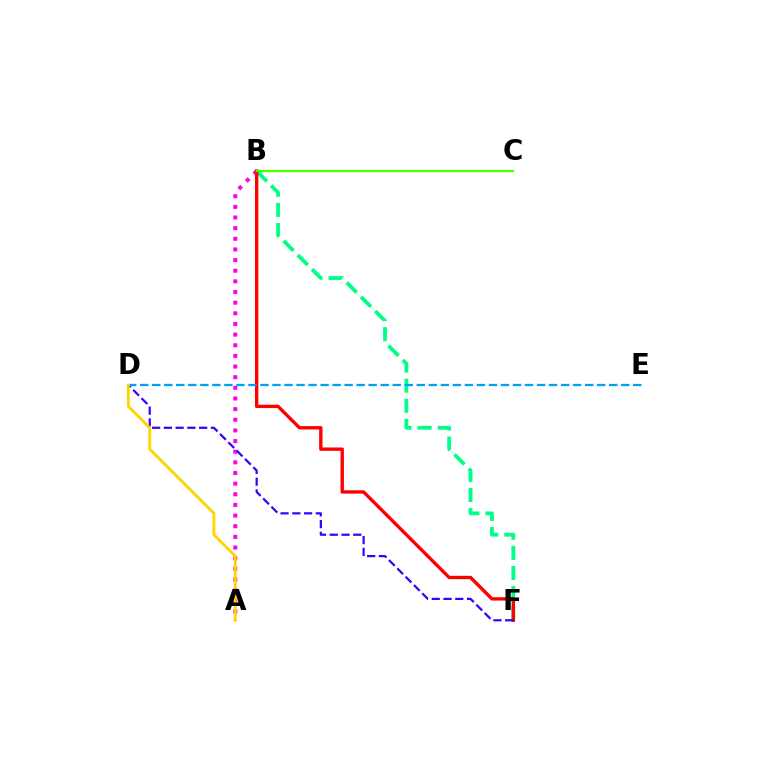{('A', 'B'): [{'color': '#ff00ed', 'line_style': 'dotted', 'thickness': 2.89}], ('B', 'F'): [{'color': '#00ff86', 'line_style': 'dashed', 'thickness': 2.73}, {'color': '#ff0000', 'line_style': 'solid', 'thickness': 2.42}], ('D', 'F'): [{'color': '#3700ff', 'line_style': 'dashed', 'thickness': 1.6}], ('D', 'E'): [{'color': '#009eff', 'line_style': 'dashed', 'thickness': 1.63}], ('B', 'C'): [{'color': '#4fff00', 'line_style': 'solid', 'thickness': 1.68}], ('A', 'D'): [{'color': '#ffd500', 'line_style': 'solid', 'thickness': 2.05}]}